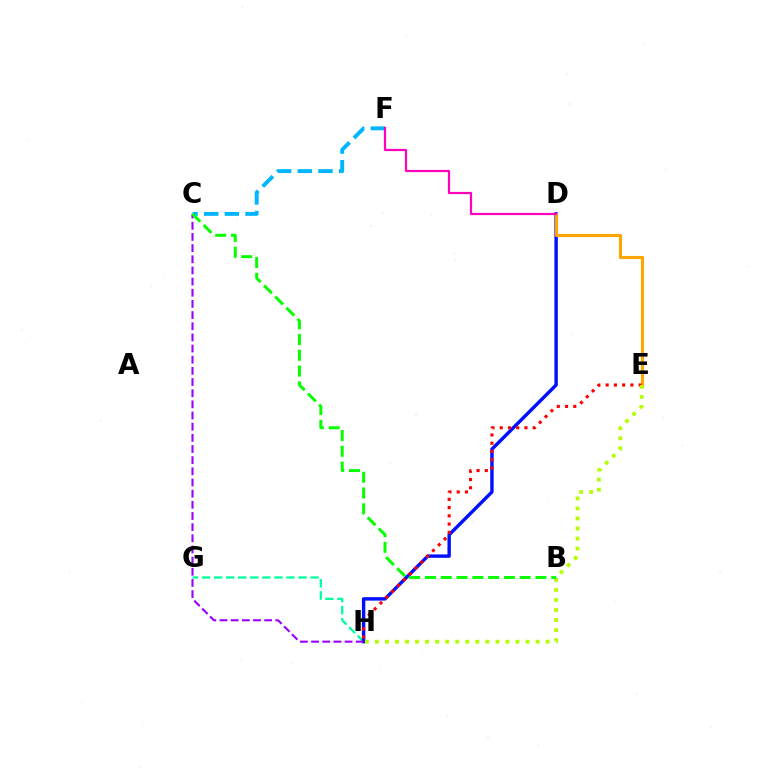{('G', 'H'): [{'color': '#00ff9d', 'line_style': 'dashed', 'thickness': 1.64}], ('D', 'H'): [{'color': '#0010ff', 'line_style': 'solid', 'thickness': 2.45}], ('C', 'F'): [{'color': '#00b5ff', 'line_style': 'dashed', 'thickness': 2.8}], ('D', 'E'): [{'color': '#ffa500', 'line_style': 'solid', 'thickness': 2.25}], ('E', 'H'): [{'color': '#ff0000', 'line_style': 'dotted', 'thickness': 2.24}, {'color': '#b3ff00', 'line_style': 'dotted', 'thickness': 2.73}], ('D', 'F'): [{'color': '#ff00bd', 'line_style': 'solid', 'thickness': 1.6}], ('C', 'H'): [{'color': '#9b00ff', 'line_style': 'dashed', 'thickness': 1.52}], ('B', 'C'): [{'color': '#08ff00', 'line_style': 'dashed', 'thickness': 2.14}]}